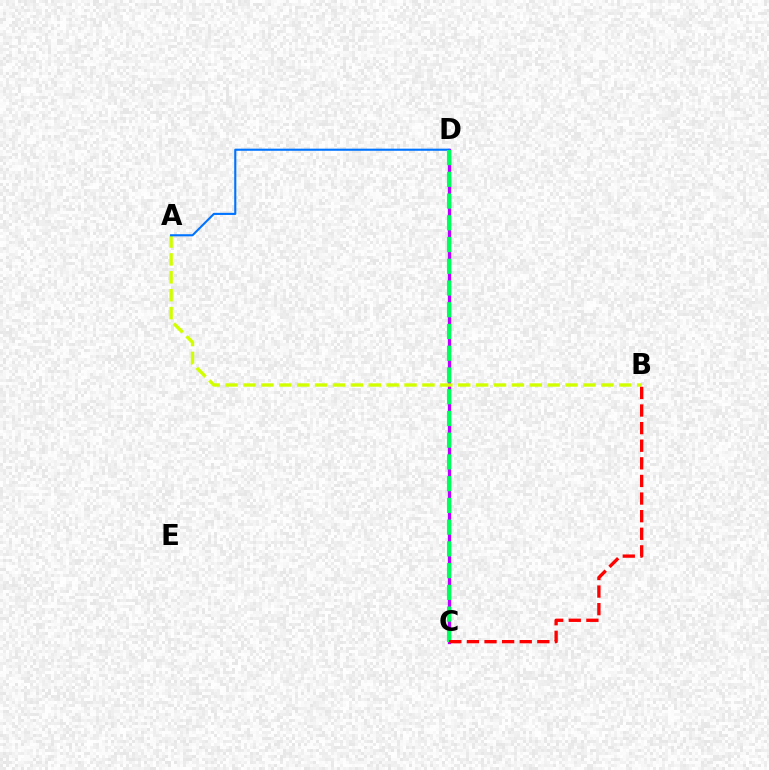{('C', 'D'): [{'color': '#b900ff', 'line_style': 'solid', 'thickness': 2.4}, {'color': '#00ff5c', 'line_style': 'dashed', 'thickness': 2.95}], ('A', 'B'): [{'color': '#d1ff00', 'line_style': 'dashed', 'thickness': 2.43}], ('A', 'D'): [{'color': '#0074ff', 'line_style': 'solid', 'thickness': 1.53}], ('B', 'C'): [{'color': '#ff0000', 'line_style': 'dashed', 'thickness': 2.39}]}